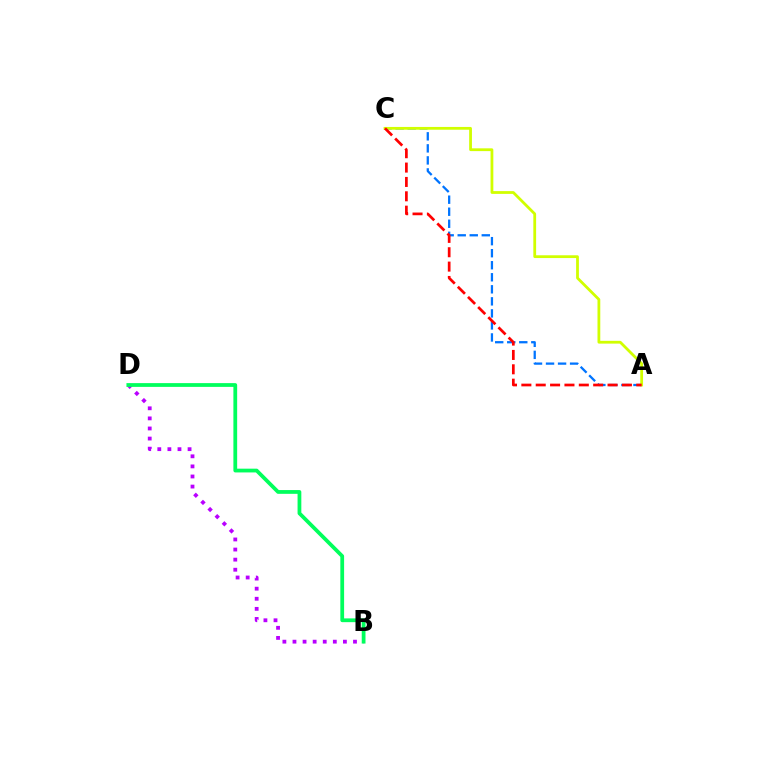{('B', 'D'): [{'color': '#b900ff', 'line_style': 'dotted', 'thickness': 2.74}, {'color': '#00ff5c', 'line_style': 'solid', 'thickness': 2.71}], ('A', 'C'): [{'color': '#0074ff', 'line_style': 'dashed', 'thickness': 1.64}, {'color': '#d1ff00', 'line_style': 'solid', 'thickness': 2.01}, {'color': '#ff0000', 'line_style': 'dashed', 'thickness': 1.95}]}